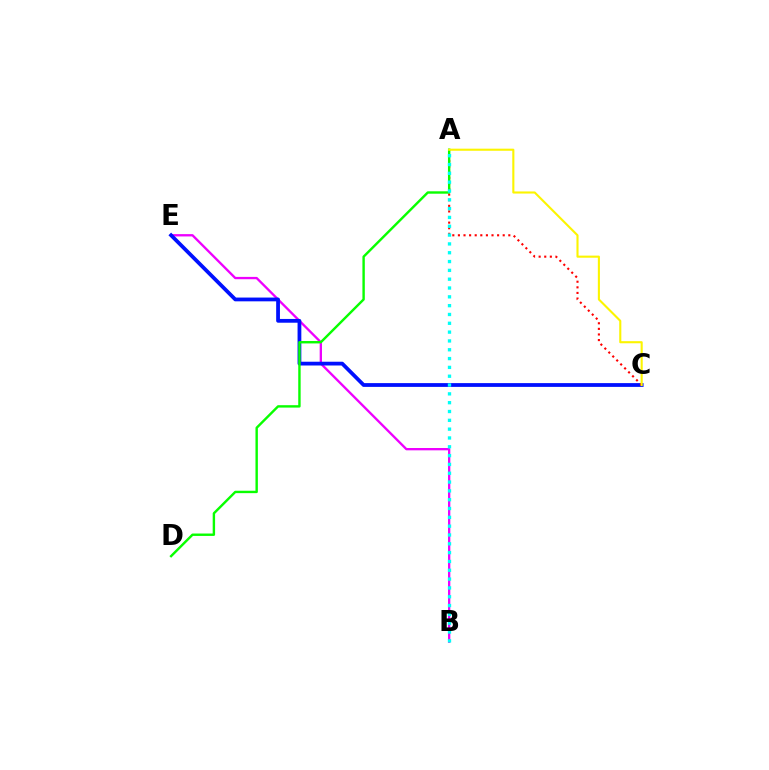{('B', 'E'): [{'color': '#ee00ff', 'line_style': 'solid', 'thickness': 1.67}], ('C', 'E'): [{'color': '#0010ff', 'line_style': 'solid', 'thickness': 2.72}], ('A', 'C'): [{'color': '#ff0000', 'line_style': 'dotted', 'thickness': 1.52}, {'color': '#fcf500', 'line_style': 'solid', 'thickness': 1.52}], ('A', 'D'): [{'color': '#08ff00', 'line_style': 'solid', 'thickness': 1.73}], ('A', 'B'): [{'color': '#00fff6', 'line_style': 'dotted', 'thickness': 2.4}]}